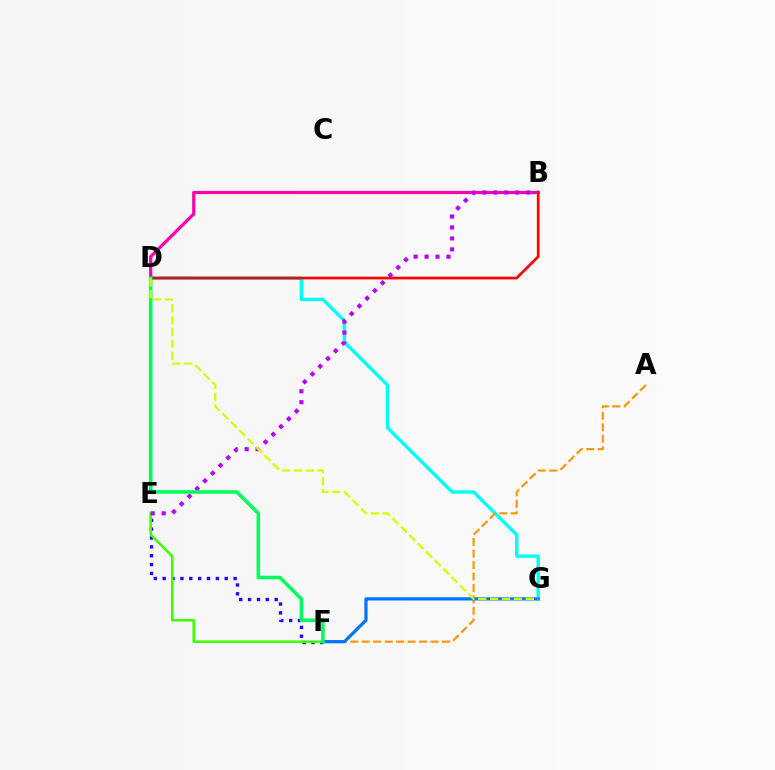{('D', 'G'): [{'color': '#00fff6', 'line_style': 'solid', 'thickness': 2.44}, {'color': '#d1ff00', 'line_style': 'dashed', 'thickness': 1.62}], ('A', 'F'): [{'color': '#ff9400', 'line_style': 'dashed', 'thickness': 1.56}], ('E', 'F'): [{'color': '#2500ff', 'line_style': 'dotted', 'thickness': 2.41}, {'color': '#3dff00', 'line_style': 'solid', 'thickness': 1.82}], ('B', 'D'): [{'color': '#ff00ac', 'line_style': 'solid', 'thickness': 2.3}, {'color': '#ff0000', 'line_style': 'solid', 'thickness': 1.96}], ('F', 'G'): [{'color': '#0074ff', 'line_style': 'solid', 'thickness': 2.32}], ('B', 'E'): [{'color': '#b900ff', 'line_style': 'dotted', 'thickness': 2.97}], ('D', 'F'): [{'color': '#00ff5c', 'line_style': 'solid', 'thickness': 2.57}]}